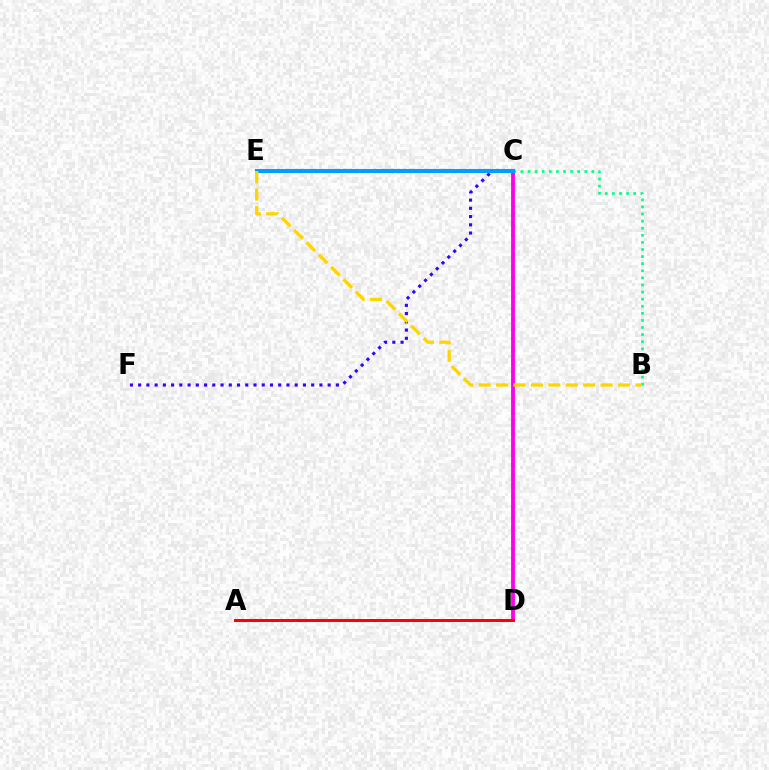{('C', 'D'): [{'color': '#4fff00', 'line_style': 'dotted', 'thickness': 2.83}, {'color': '#ff00ed', 'line_style': 'solid', 'thickness': 2.74}], ('B', 'C'): [{'color': '#00ff86', 'line_style': 'dotted', 'thickness': 1.93}], ('C', 'F'): [{'color': '#3700ff', 'line_style': 'dotted', 'thickness': 2.24}], ('C', 'E'): [{'color': '#009eff', 'line_style': 'solid', 'thickness': 2.95}], ('B', 'E'): [{'color': '#ffd500', 'line_style': 'dashed', 'thickness': 2.36}], ('A', 'D'): [{'color': '#ff0000', 'line_style': 'solid', 'thickness': 2.14}]}